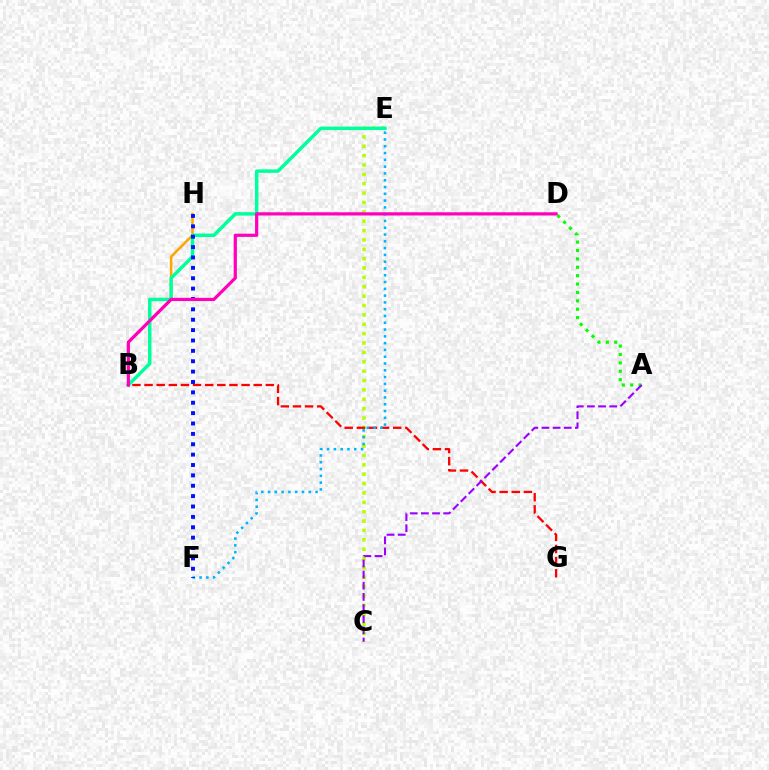{('A', 'D'): [{'color': '#08ff00', 'line_style': 'dotted', 'thickness': 2.28}], ('C', 'E'): [{'color': '#b3ff00', 'line_style': 'dotted', 'thickness': 2.55}], ('B', 'H'): [{'color': '#ffa500', 'line_style': 'solid', 'thickness': 1.8}], ('B', 'G'): [{'color': '#ff0000', 'line_style': 'dashed', 'thickness': 1.65}], ('A', 'C'): [{'color': '#9b00ff', 'line_style': 'dashed', 'thickness': 1.51}], ('B', 'E'): [{'color': '#00ff9d', 'line_style': 'solid', 'thickness': 2.49}], ('E', 'F'): [{'color': '#00b5ff', 'line_style': 'dotted', 'thickness': 1.84}], ('F', 'H'): [{'color': '#0010ff', 'line_style': 'dotted', 'thickness': 2.82}], ('B', 'D'): [{'color': '#ff00bd', 'line_style': 'solid', 'thickness': 2.31}]}